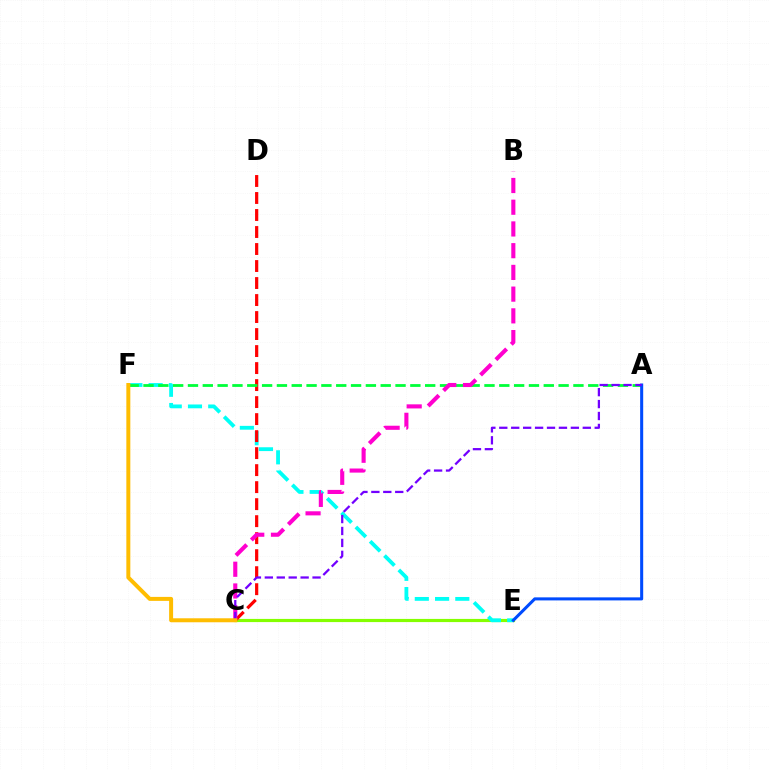{('C', 'E'): [{'color': '#84ff00', 'line_style': 'solid', 'thickness': 2.28}], ('E', 'F'): [{'color': '#00fff6', 'line_style': 'dashed', 'thickness': 2.75}], ('C', 'D'): [{'color': '#ff0000', 'line_style': 'dashed', 'thickness': 2.31}], ('A', 'F'): [{'color': '#00ff39', 'line_style': 'dashed', 'thickness': 2.01}], ('A', 'E'): [{'color': '#004bff', 'line_style': 'solid', 'thickness': 2.19}], ('B', 'C'): [{'color': '#ff00cf', 'line_style': 'dashed', 'thickness': 2.95}], ('A', 'C'): [{'color': '#7200ff', 'line_style': 'dashed', 'thickness': 1.62}], ('C', 'F'): [{'color': '#ffbd00', 'line_style': 'solid', 'thickness': 2.87}]}